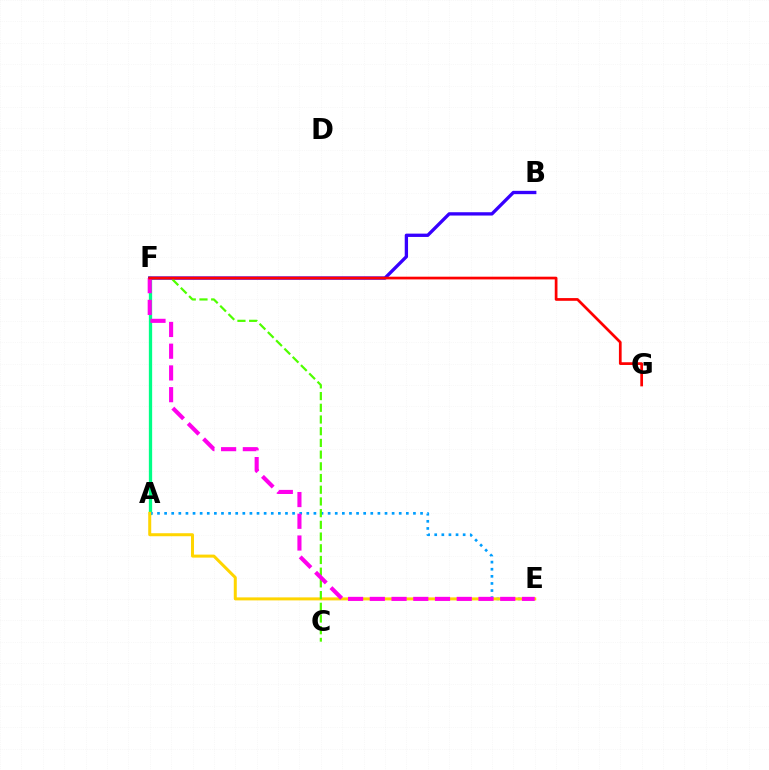{('A', 'F'): [{'color': '#00ff86', 'line_style': 'solid', 'thickness': 2.37}], ('A', 'E'): [{'color': '#009eff', 'line_style': 'dotted', 'thickness': 1.93}, {'color': '#ffd500', 'line_style': 'solid', 'thickness': 2.17}], ('B', 'F'): [{'color': '#3700ff', 'line_style': 'solid', 'thickness': 2.39}], ('C', 'F'): [{'color': '#4fff00', 'line_style': 'dashed', 'thickness': 1.59}], ('E', 'F'): [{'color': '#ff00ed', 'line_style': 'dashed', 'thickness': 2.95}], ('F', 'G'): [{'color': '#ff0000', 'line_style': 'solid', 'thickness': 1.96}]}